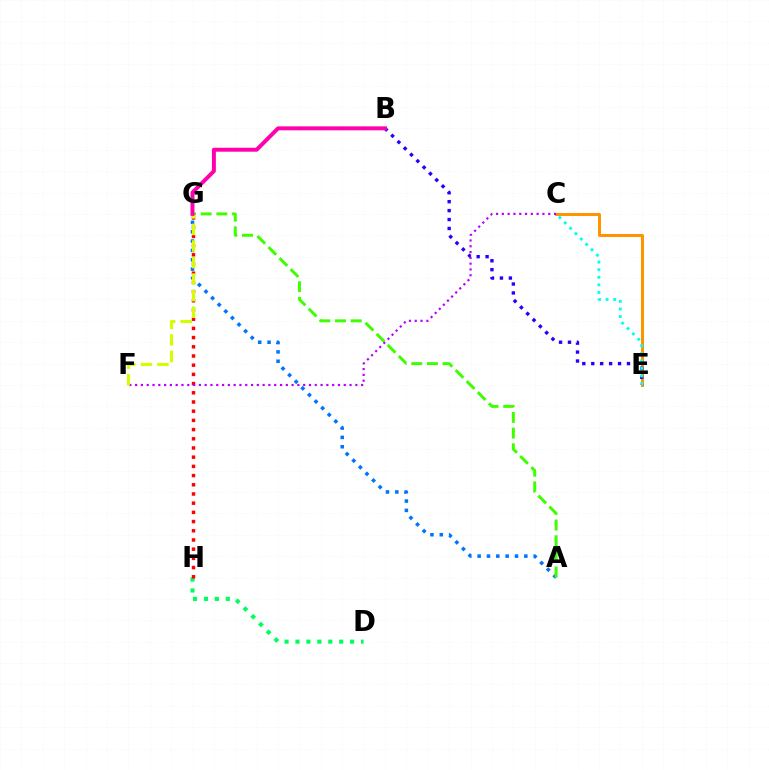{('D', 'H'): [{'color': '#00ff5c', 'line_style': 'dotted', 'thickness': 2.97}], ('G', 'H'): [{'color': '#ff0000', 'line_style': 'dotted', 'thickness': 2.5}], ('A', 'G'): [{'color': '#0074ff', 'line_style': 'dotted', 'thickness': 2.54}, {'color': '#3dff00', 'line_style': 'dashed', 'thickness': 2.13}], ('C', 'E'): [{'color': '#ff9400', 'line_style': 'solid', 'thickness': 2.17}, {'color': '#00fff6', 'line_style': 'dotted', 'thickness': 2.06}], ('B', 'E'): [{'color': '#2500ff', 'line_style': 'dotted', 'thickness': 2.43}], ('C', 'F'): [{'color': '#b900ff', 'line_style': 'dotted', 'thickness': 1.57}], ('F', 'G'): [{'color': '#d1ff00', 'line_style': 'dashed', 'thickness': 2.25}], ('B', 'G'): [{'color': '#ff00ac', 'line_style': 'solid', 'thickness': 2.85}]}